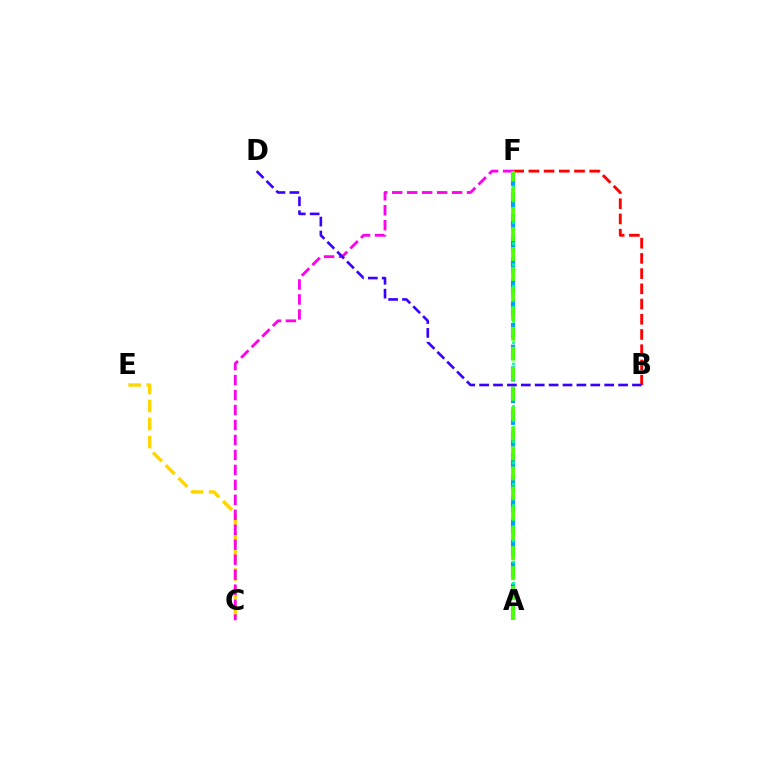{('C', 'E'): [{'color': '#ffd500', 'line_style': 'dashed', 'thickness': 2.45}], ('B', 'F'): [{'color': '#ff0000', 'line_style': 'dashed', 'thickness': 2.07}], ('A', 'F'): [{'color': '#009eff', 'line_style': 'dashed', 'thickness': 2.95}, {'color': '#00ff86', 'line_style': 'dotted', 'thickness': 1.92}, {'color': '#4fff00', 'line_style': 'dashed', 'thickness': 2.71}], ('C', 'F'): [{'color': '#ff00ed', 'line_style': 'dashed', 'thickness': 2.03}], ('B', 'D'): [{'color': '#3700ff', 'line_style': 'dashed', 'thickness': 1.89}]}